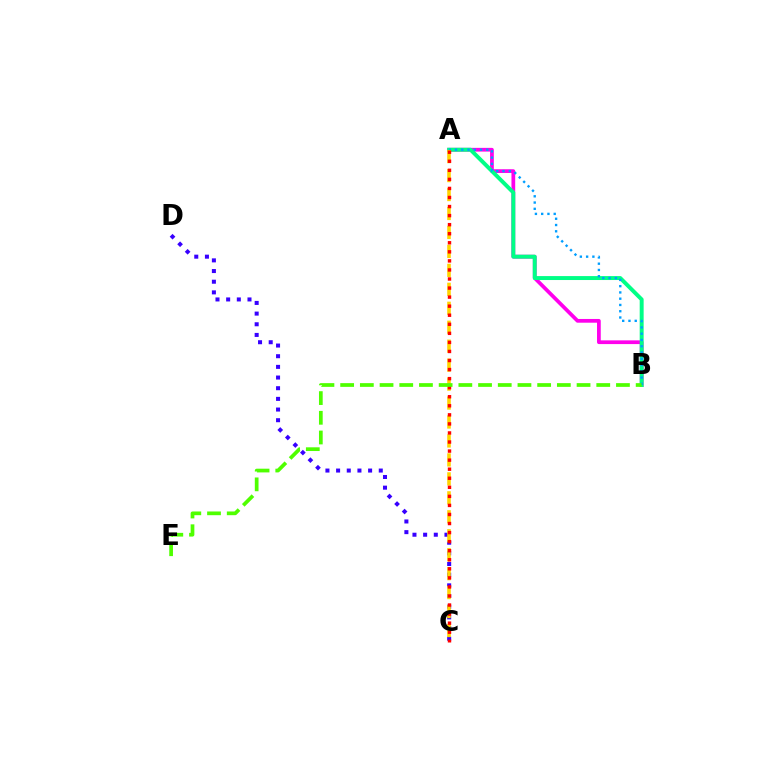{('A', 'B'): [{'color': '#ff00ed', 'line_style': 'solid', 'thickness': 2.69}, {'color': '#00ff86', 'line_style': 'solid', 'thickness': 2.84}, {'color': '#009eff', 'line_style': 'dotted', 'thickness': 1.7}], ('C', 'D'): [{'color': '#3700ff', 'line_style': 'dotted', 'thickness': 2.9}], ('A', 'C'): [{'color': '#ffd500', 'line_style': 'dashed', 'thickness': 2.58}, {'color': '#ff0000', 'line_style': 'dotted', 'thickness': 2.46}], ('B', 'E'): [{'color': '#4fff00', 'line_style': 'dashed', 'thickness': 2.68}]}